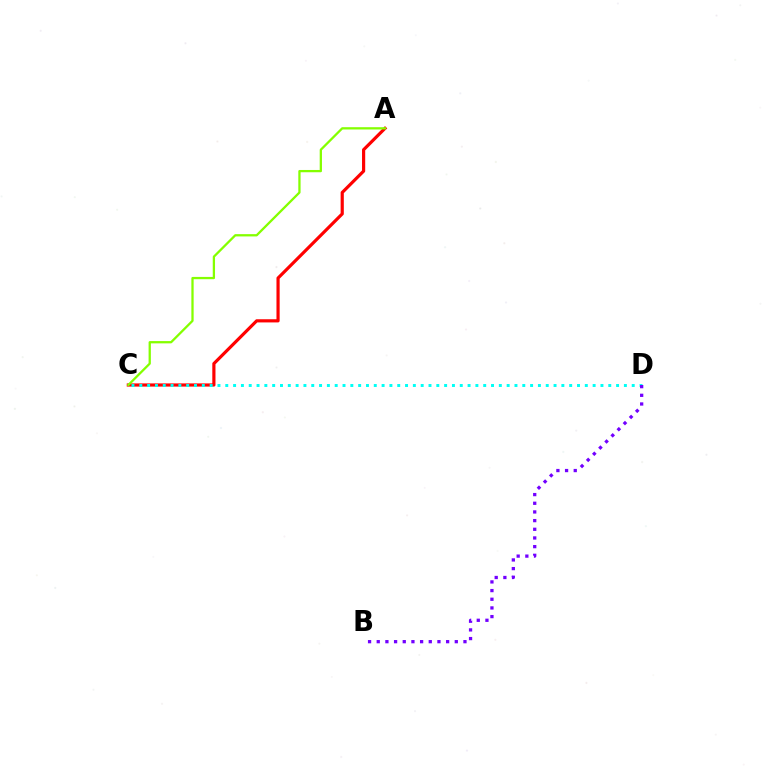{('A', 'C'): [{'color': '#ff0000', 'line_style': 'solid', 'thickness': 2.29}, {'color': '#84ff00', 'line_style': 'solid', 'thickness': 1.64}], ('C', 'D'): [{'color': '#00fff6', 'line_style': 'dotted', 'thickness': 2.12}], ('B', 'D'): [{'color': '#7200ff', 'line_style': 'dotted', 'thickness': 2.36}]}